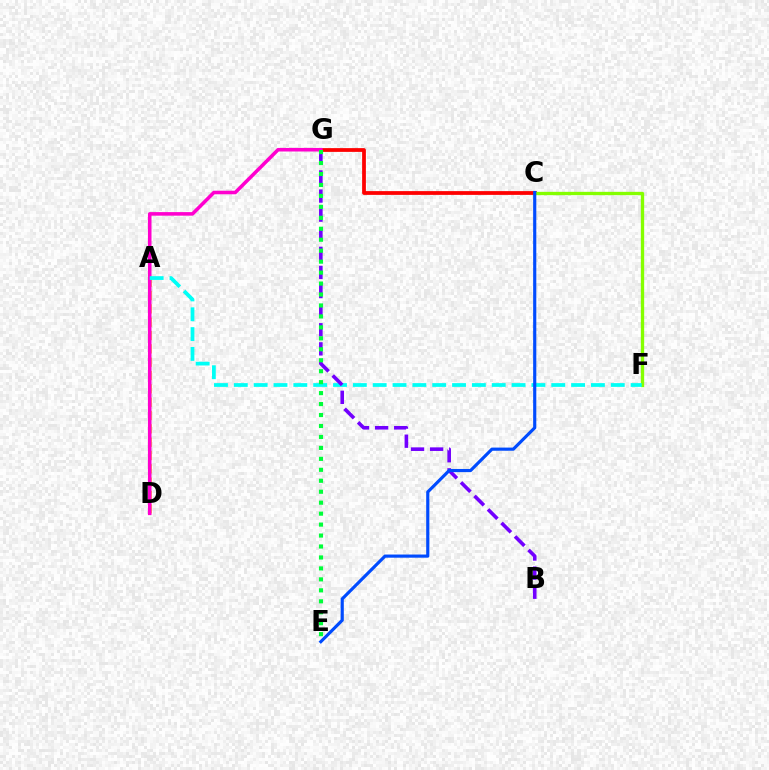{('C', 'G'): [{'color': '#ff0000', 'line_style': 'solid', 'thickness': 2.71}], ('A', 'D'): [{'color': '#ffbd00', 'line_style': 'dashed', 'thickness': 1.81}], ('D', 'G'): [{'color': '#ff00cf', 'line_style': 'solid', 'thickness': 2.56}], ('C', 'F'): [{'color': '#84ff00', 'line_style': 'solid', 'thickness': 2.39}], ('A', 'F'): [{'color': '#00fff6', 'line_style': 'dashed', 'thickness': 2.7}], ('B', 'G'): [{'color': '#7200ff', 'line_style': 'dashed', 'thickness': 2.6}], ('E', 'G'): [{'color': '#00ff39', 'line_style': 'dotted', 'thickness': 2.98}], ('C', 'E'): [{'color': '#004bff', 'line_style': 'solid', 'thickness': 2.27}]}